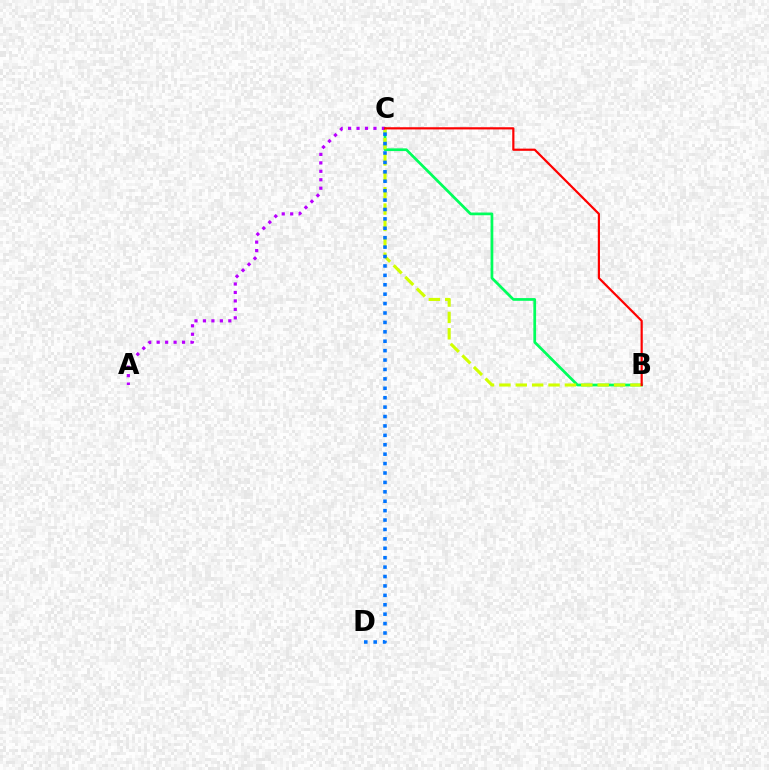{('B', 'C'): [{'color': '#00ff5c', 'line_style': 'solid', 'thickness': 1.97}, {'color': '#d1ff00', 'line_style': 'dashed', 'thickness': 2.23}, {'color': '#ff0000', 'line_style': 'solid', 'thickness': 1.58}], ('C', 'D'): [{'color': '#0074ff', 'line_style': 'dotted', 'thickness': 2.56}], ('A', 'C'): [{'color': '#b900ff', 'line_style': 'dotted', 'thickness': 2.3}]}